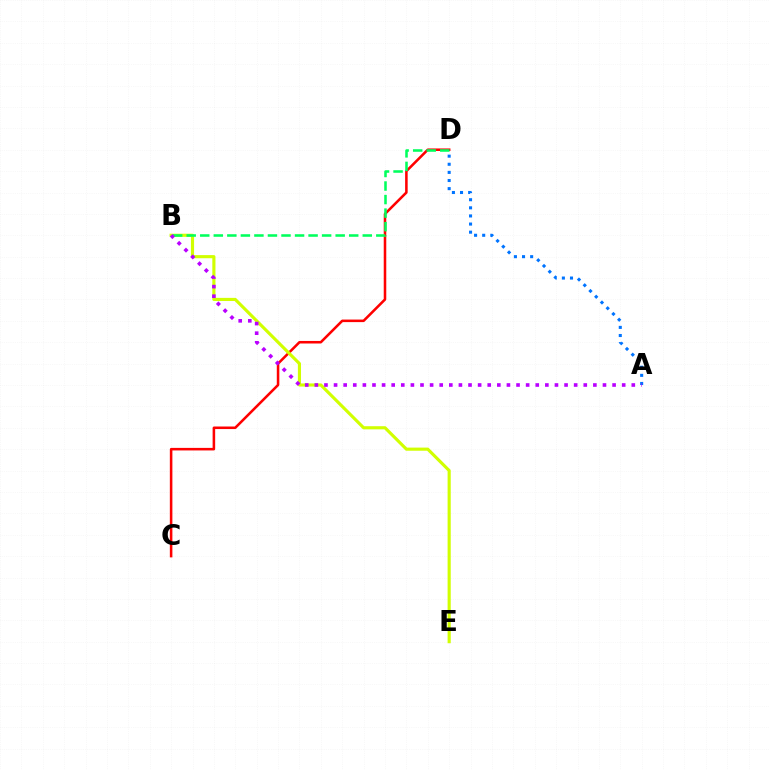{('C', 'D'): [{'color': '#ff0000', 'line_style': 'solid', 'thickness': 1.84}], ('B', 'E'): [{'color': '#d1ff00', 'line_style': 'solid', 'thickness': 2.26}], ('A', 'D'): [{'color': '#0074ff', 'line_style': 'dotted', 'thickness': 2.21}], ('B', 'D'): [{'color': '#00ff5c', 'line_style': 'dashed', 'thickness': 1.84}], ('A', 'B'): [{'color': '#b900ff', 'line_style': 'dotted', 'thickness': 2.61}]}